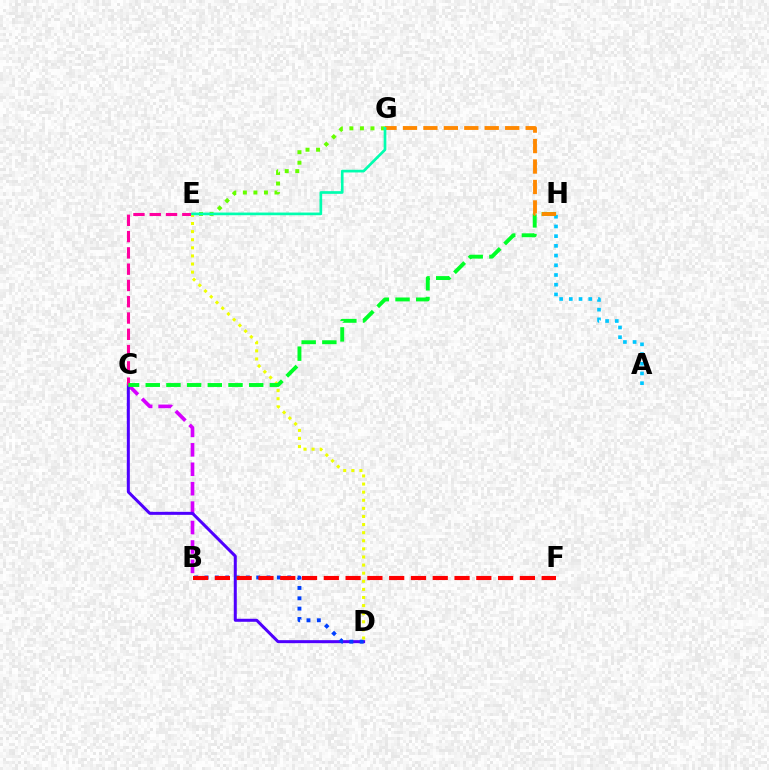{('A', 'H'): [{'color': '#00c7ff', 'line_style': 'dotted', 'thickness': 2.64}], ('B', 'C'): [{'color': '#d600ff', 'line_style': 'dashed', 'thickness': 2.64}], ('E', 'G'): [{'color': '#66ff00', 'line_style': 'dotted', 'thickness': 2.86}, {'color': '#00ffaf', 'line_style': 'solid', 'thickness': 1.93}], ('C', 'D'): [{'color': '#4f00ff', 'line_style': 'solid', 'thickness': 2.17}], ('C', 'E'): [{'color': '#ff00a0', 'line_style': 'dashed', 'thickness': 2.21}], ('B', 'D'): [{'color': '#003fff', 'line_style': 'dotted', 'thickness': 2.81}], ('D', 'E'): [{'color': '#eeff00', 'line_style': 'dotted', 'thickness': 2.2}], ('B', 'F'): [{'color': '#ff0000', 'line_style': 'dashed', 'thickness': 2.96}], ('C', 'H'): [{'color': '#00ff27', 'line_style': 'dashed', 'thickness': 2.81}], ('G', 'H'): [{'color': '#ff8800', 'line_style': 'dashed', 'thickness': 2.78}]}